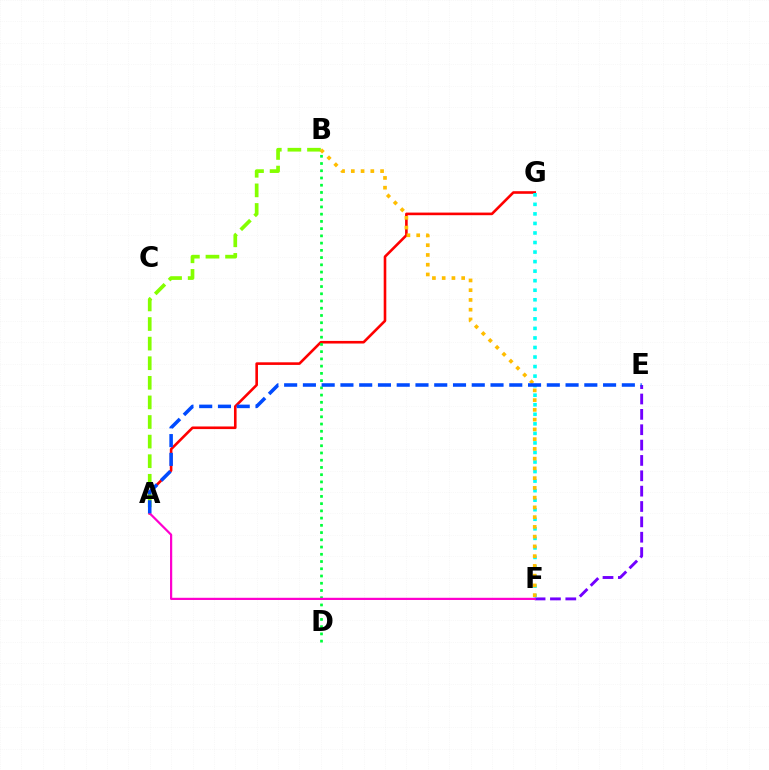{('E', 'F'): [{'color': '#7200ff', 'line_style': 'dashed', 'thickness': 2.09}], ('A', 'G'): [{'color': '#ff0000', 'line_style': 'solid', 'thickness': 1.88}], ('B', 'D'): [{'color': '#00ff39', 'line_style': 'dotted', 'thickness': 1.97}], ('A', 'B'): [{'color': '#84ff00', 'line_style': 'dashed', 'thickness': 2.66}], ('F', 'G'): [{'color': '#00fff6', 'line_style': 'dotted', 'thickness': 2.59}], ('A', 'F'): [{'color': '#ff00cf', 'line_style': 'solid', 'thickness': 1.59}], ('B', 'F'): [{'color': '#ffbd00', 'line_style': 'dotted', 'thickness': 2.65}], ('A', 'E'): [{'color': '#004bff', 'line_style': 'dashed', 'thickness': 2.55}]}